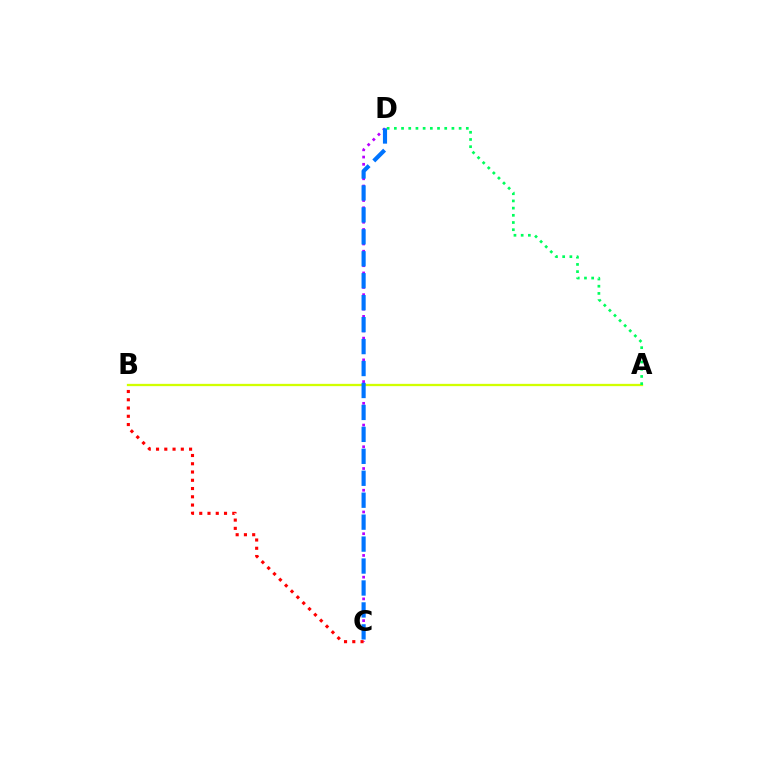{('A', 'B'): [{'color': '#d1ff00', 'line_style': 'solid', 'thickness': 1.66}], ('C', 'D'): [{'color': '#b900ff', 'line_style': 'dotted', 'thickness': 1.97}, {'color': '#0074ff', 'line_style': 'dashed', 'thickness': 2.98}], ('B', 'C'): [{'color': '#ff0000', 'line_style': 'dotted', 'thickness': 2.24}], ('A', 'D'): [{'color': '#00ff5c', 'line_style': 'dotted', 'thickness': 1.96}]}